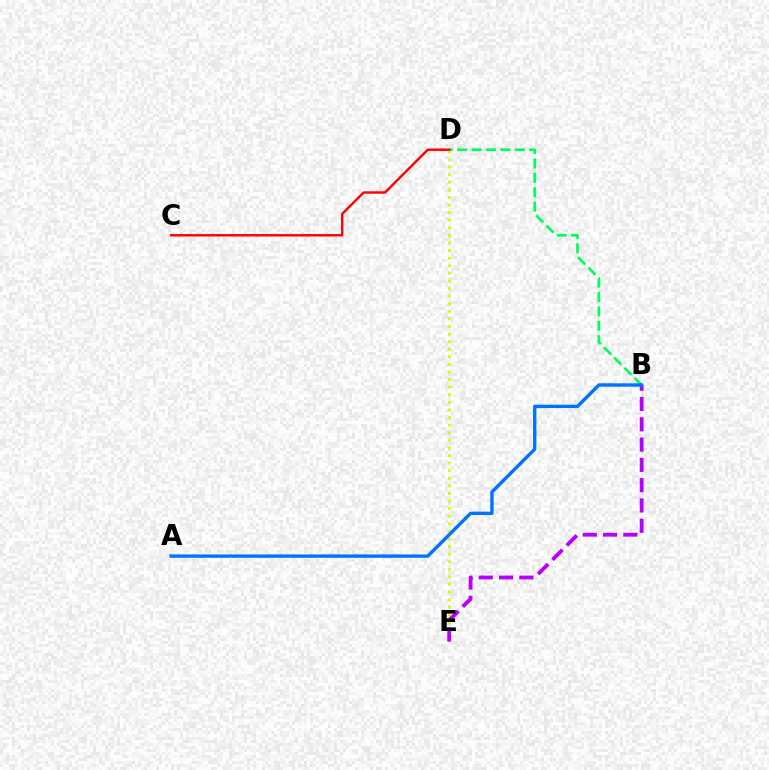{('B', 'D'): [{'color': '#00ff5c', 'line_style': 'dashed', 'thickness': 1.95}], ('D', 'E'): [{'color': '#d1ff00', 'line_style': 'dotted', 'thickness': 2.06}], ('B', 'E'): [{'color': '#b900ff', 'line_style': 'dashed', 'thickness': 2.76}], ('C', 'D'): [{'color': '#ff0000', 'line_style': 'solid', 'thickness': 1.73}], ('A', 'B'): [{'color': '#0074ff', 'line_style': 'solid', 'thickness': 2.43}]}